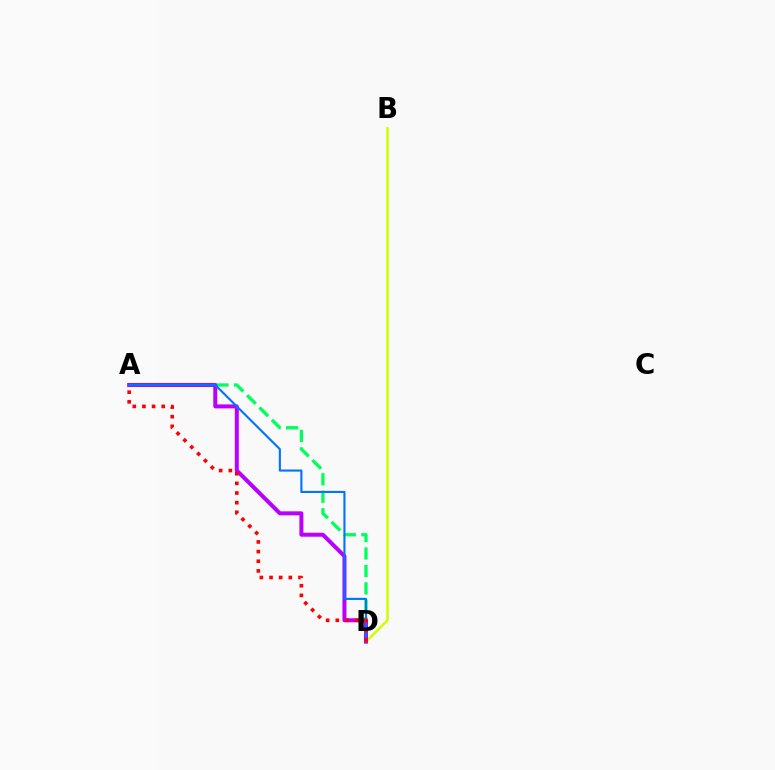{('A', 'D'): [{'color': '#00ff5c', 'line_style': 'dashed', 'thickness': 2.37}, {'color': '#b900ff', 'line_style': 'solid', 'thickness': 2.87}, {'color': '#0074ff', 'line_style': 'solid', 'thickness': 1.53}, {'color': '#ff0000', 'line_style': 'dotted', 'thickness': 2.62}], ('B', 'D'): [{'color': '#d1ff00', 'line_style': 'solid', 'thickness': 1.86}]}